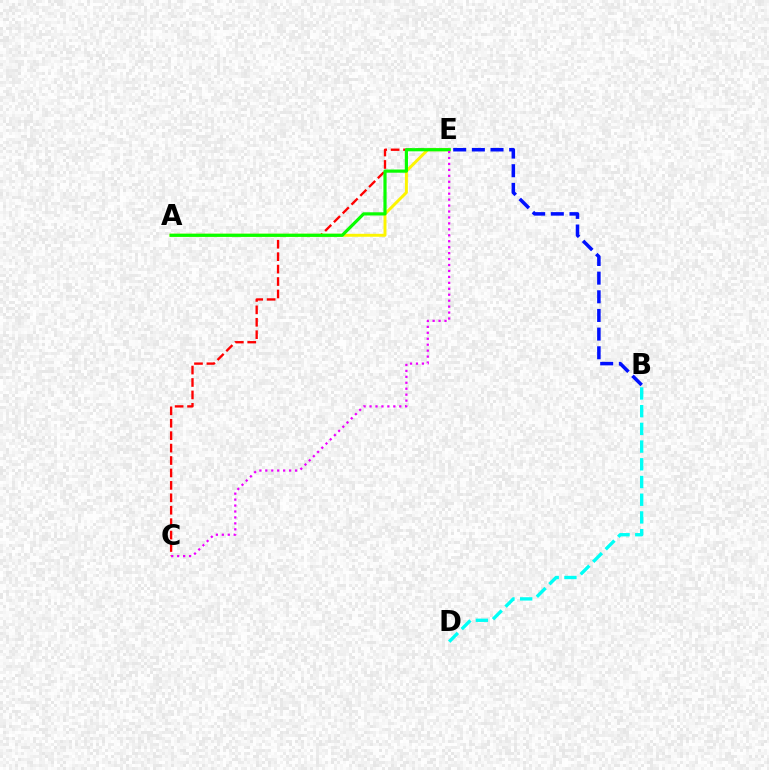{('C', 'E'): [{'color': '#ff0000', 'line_style': 'dashed', 'thickness': 1.69}, {'color': '#ee00ff', 'line_style': 'dotted', 'thickness': 1.62}], ('B', 'E'): [{'color': '#0010ff', 'line_style': 'dashed', 'thickness': 2.53}], ('A', 'E'): [{'color': '#fcf500', 'line_style': 'solid', 'thickness': 2.12}, {'color': '#08ff00', 'line_style': 'solid', 'thickness': 2.3}], ('B', 'D'): [{'color': '#00fff6', 'line_style': 'dashed', 'thickness': 2.41}]}